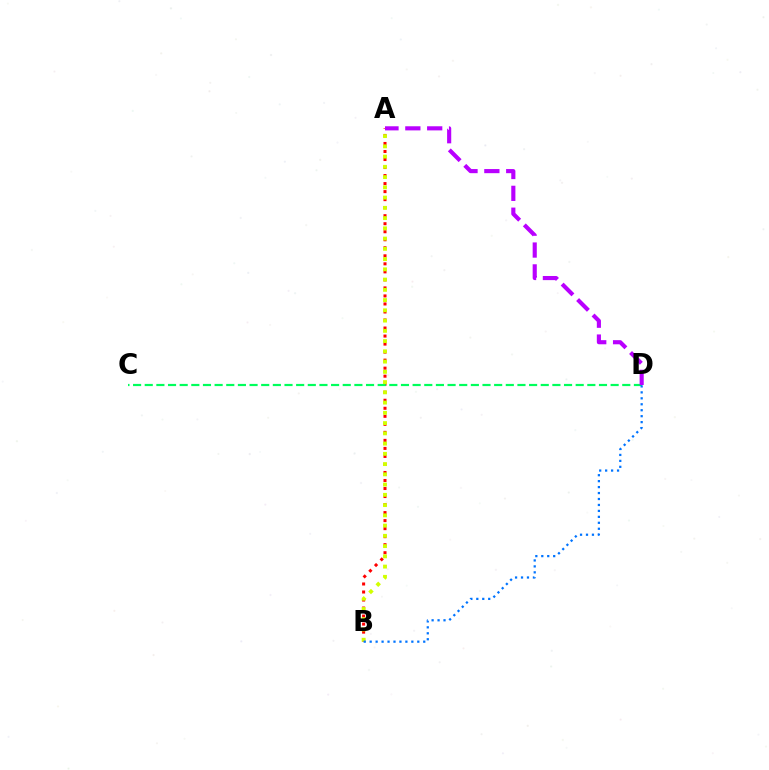{('A', 'B'): [{'color': '#ff0000', 'line_style': 'dotted', 'thickness': 2.18}, {'color': '#d1ff00', 'line_style': 'dotted', 'thickness': 2.78}], ('C', 'D'): [{'color': '#00ff5c', 'line_style': 'dashed', 'thickness': 1.58}], ('A', 'D'): [{'color': '#b900ff', 'line_style': 'dashed', 'thickness': 2.97}], ('B', 'D'): [{'color': '#0074ff', 'line_style': 'dotted', 'thickness': 1.62}]}